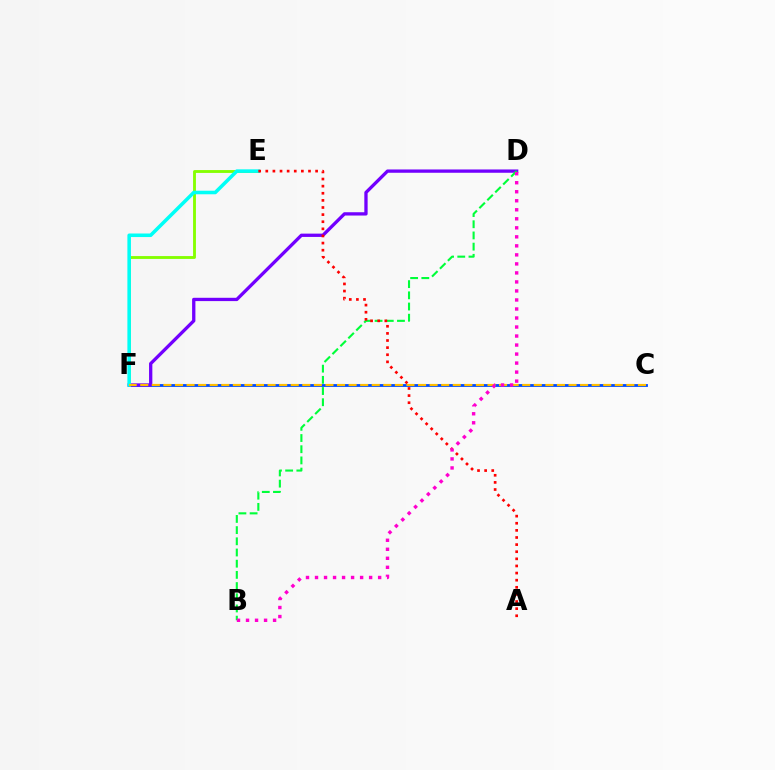{('C', 'F'): [{'color': '#004bff', 'line_style': 'solid', 'thickness': 2.03}, {'color': '#ffbd00', 'line_style': 'dashed', 'thickness': 1.57}], ('E', 'F'): [{'color': '#84ff00', 'line_style': 'solid', 'thickness': 2.06}, {'color': '#00fff6', 'line_style': 'solid', 'thickness': 2.56}], ('D', 'F'): [{'color': '#7200ff', 'line_style': 'solid', 'thickness': 2.38}], ('B', 'D'): [{'color': '#00ff39', 'line_style': 'dashed', 'thickness': 1.52}, {'color': '#ff00cf', 'line_style': 'dotted', 'thickness': 2.45}], ('A', 'E'): [{'color': '#ff0000', 'line_style': 'dotted', 'thickness': 1.93}]}